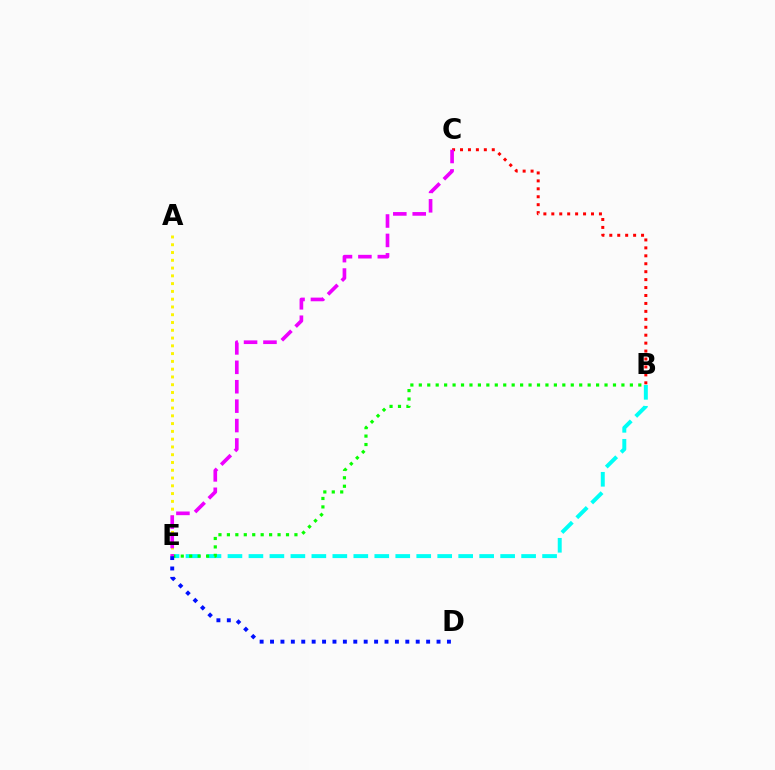{('B', 'E'): [{'color': '#00fff6', 'line_style': 'dashed', 'thickness': 2.85}, {'color': '#08ff00', 'line_style': 'dotted', 'thickness': 2.29}], ('A', 'E'): [{'color': '#fcf500', 'line_style': 'dotted', 'thickness': 2.11}], ('B', 'C'): [{'color': '#ff0000', 'line_style': 'dotted', 'thickness': 2.16}], ('D', 'E'): [{'color': '#0010ff', 'line_style': 'dotted', 'thickness': 2.83}], ('C', 'E'): [{'color': '#ee00ff', 'line_style': 'dashed', 'thickness': 2.64}]}